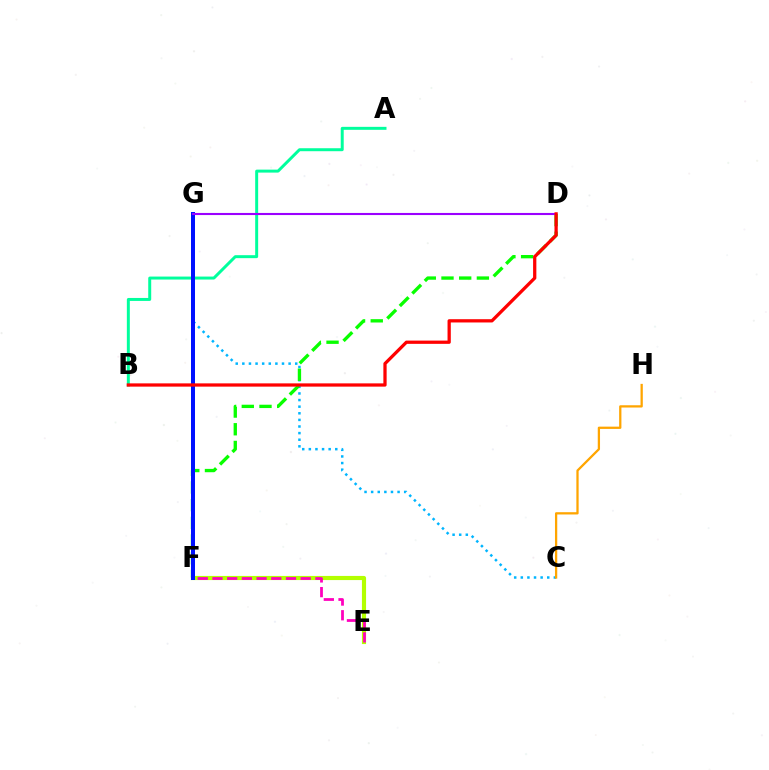{('C', 'G'): [{'color': '#00b5ff', 'line_style': 'dotted', 'thickness': 1.8}], ('D', 'F'): [{'color': '#08ff00', 'line_style': 'dashed', 'thickness': 2.4}], ('A', 'B'): [{'color': '#00ff9d', 'line_style': 'solid', 'thickness': 2.14}], ('E', 'F'): [{'color': '#b3ff00', 'line_style': 'solid', 'thickness': 2.98}, {'color': '#ff00bd', 'line_style': 'dashed', 'thickness': 2.0}], ('F', 'G'): [{'color': '#0010ff', 'line_style': 'solid', 'thickness': 2.88}], ('D', 'G'): [{'color': '#9b00ff', 'line_style': 'solid', 'thickness': 1.51}], ('B', 'D'): [{'color': '#ff0000', 'line_style': 'solid', 'thickness': 2.35}], ('C', 'H'): [{'color': '#ffa500', 'line_style': 'solid', 'thickness': 1.64}]}